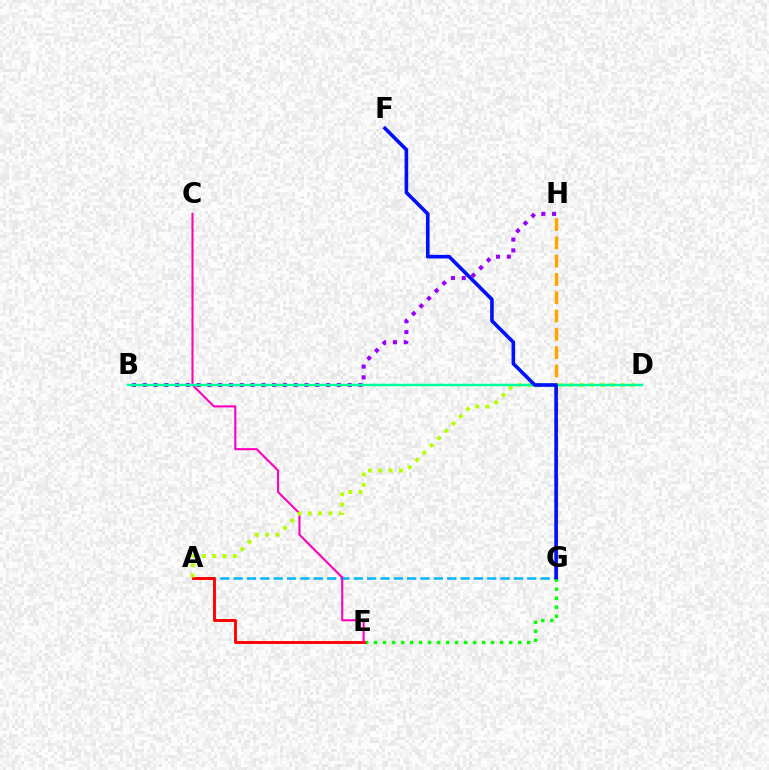{('B', 'H'): [{'color': '#9b00ff', 'line_style': 'dotted', 'thickness': 2.93}], ('G', 'H'): [{'color': '#ffa500', 'line_style': 'dashed', 'thickness': 2.49}], ('A', 'G'): [{'color': '#00b5ff', 'line_style': 'dashed', 'thickness': 1.81}], ('E', 'G'): [{'color': '#08ff00', 'line_style': 'dotted', 'thickness': 2.45}], ('A', 'E'): [{'color': '#ff0000', 'line_style': 'solid', 'thickness': 2.08}], ('C', 'E'): [{'color': '#ff00bd', 'line_style': 'solid', 'thickness': 1.5}], ('A', 'D'): [{'color': '#b3ff00', 'line_style': 'dotted', 'thickness': 2.8}], ('B', 'D'): [{'color': '#00ff9d', 'line_style': 'solid', 'thickness': 1.78}], ('F', 'G'): [{'color': '#0010ff', 'line_style': 'solid', 'thickness': 2.6}]}